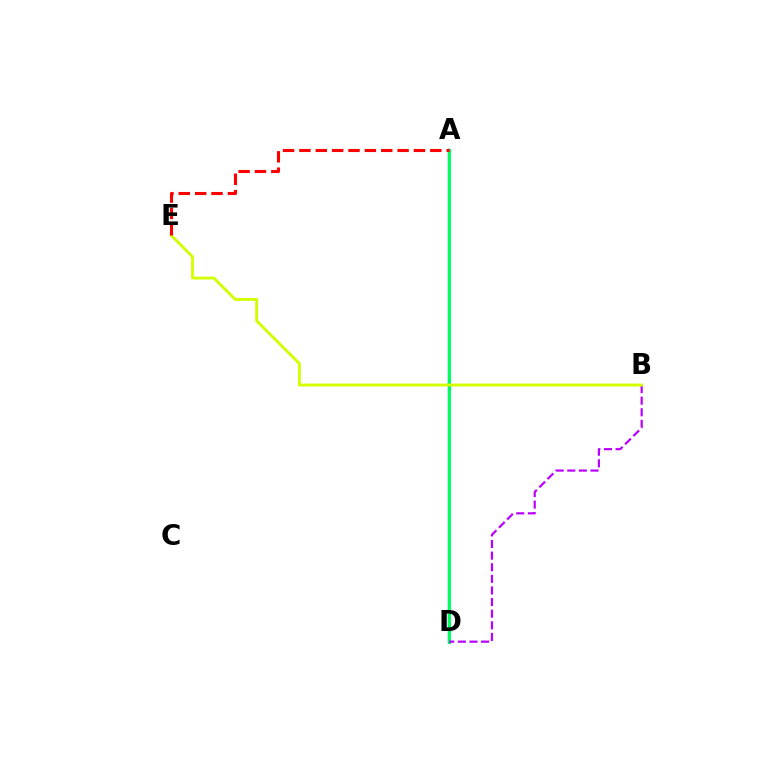{('A', 'D'): [{'color': '#0074ff', 'line_style': 'solid', 'thickness': 1.76}, {'color': '#00ff5c', 'line_style': 'solid', 'thickness': 2.18}], ('B', 'D'): [{'color': '#b900ff', 'line_style': 'dashed', 'thickness': 1.58}], ('B', 'E'): [{'color': '#d1ff00', 'line_style': 'solid', 'thickness': 2.06}], ('A', 'E'): [{'color': '#ff0000', 'line_style': 'dashed', 'thickness': 2.22}]}